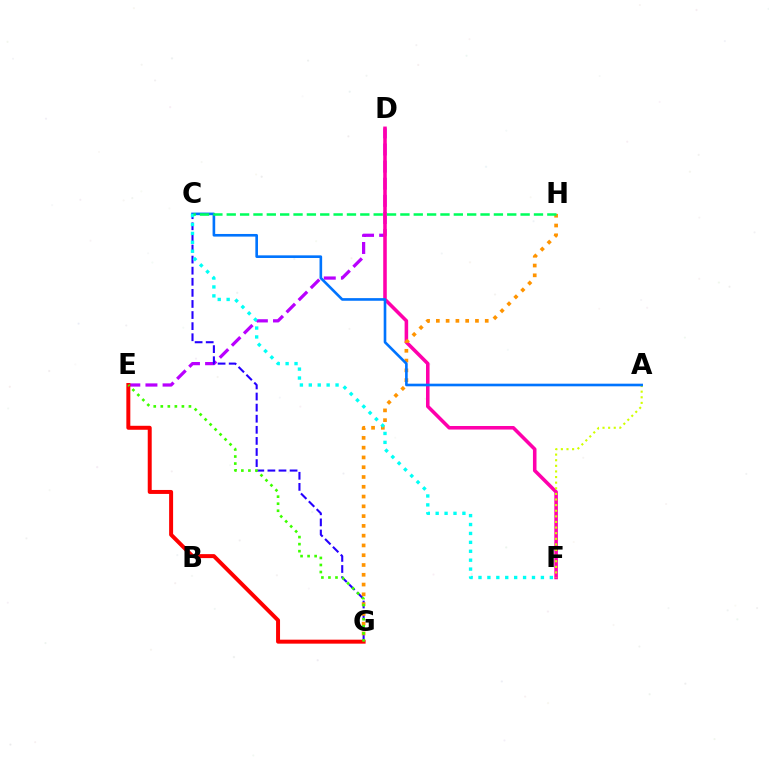{('D', 'E'): [{'color': '#b900ff', 'line_style': 'dashed', 'thickness': 2.33}], ('D', 'F'): [{'color': '#ff00ac', 'line_style': 'solid', 'thickness': 2.56}], ('C', 'G'): [{'color': '#2500ff', 'line_style': 'dashed', 'thickness': 1.51}], ('A', 'F'): [{'color': '#d1ff00', 'line_style': 'dotted', 'thickness': 1.52}], ('G', 'H'): [{'color': '#ff9400', 'line_style': 'dotted', 'thickness': 2.66}], ('A', 'C'): [{'color': '#0074ff', 'line_style': 'solid', 'thickness': 1.89}], ('E', 'G'): [{'color': '#ff0000', 'line_style': 'solid', 'thickness': 2.86}, {'color': '#3dff00', 'line_style': 'dotted', 'thickness': 1.91}], ('C', 'F'): [{'color': '#00fff6', 'line_style': 'dotted', 'thickness': 2.42}], ('C', 'H'): [{'color': '#00ff5c', 'line_style': 'dashed', 'thickness': 1.81}]}